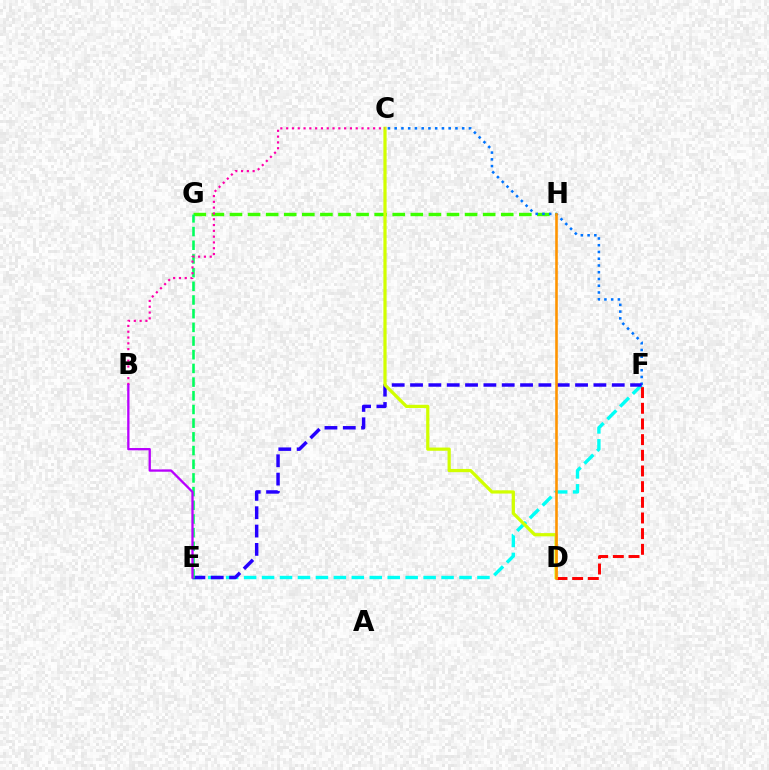{('G', 'H'): [{'color': '#3dff00', 'line_style': 'dashed', 'thickness': 2.46}], ('E', 'F'): [{'color': '#00fff6', 'line_style': 'dashed', 'thickness': 2.44}, {'color': '#2500ff', 'line_style': 'dashed', 'thickness': 2.49}], ('C', 'F'): [{'color': '#0074ff', 'line_style': 'dotted', 'thickness': 1.83}], ('D', 'F'): [{'color': '#ff0000', 'line_style': 'dashed', 'thickness': 2.13}], ('C', 'D'): [{'color': '#d1ff00', 'line_style': 'solid', 'thickness': 2.32}], ('D', 'H'): [{'color': '#ff9400', 'line_style': 'solid', 'thickness': 1.87}], ('E', 'G'): [{'color': '#00ff5c', 'line_style': 'dashed', 'thickness': 1.86}], ('B', 'C'): [{'color': '#ff00ac', 'line_style': 'dotted', 'thickness': 1.58}], ('B', 'E'): [{'color': '#b900ff', 'line_style': 'solid', 'thickness': 1.66}]}